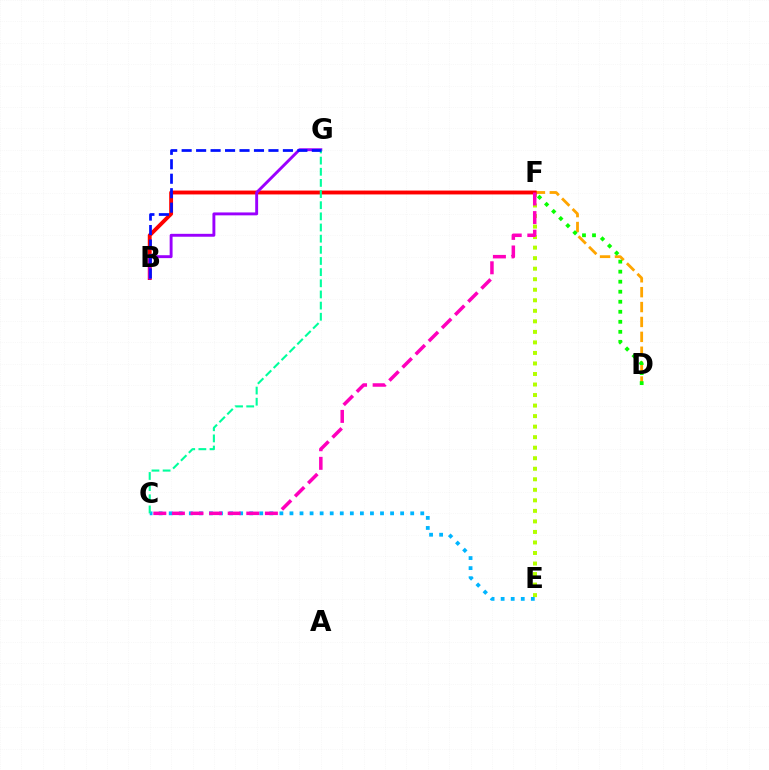{('E', 'F'): [{'color': '#b3ff00', 'line_style': 'dotted', 'thickness': 2.86}], ('D', 'F'): [{'color': '#ffa500', 'line_style': 'dashed', 'thickness': 2.02}, {'color': '#08ff00', 'line_style': 'dotted', 'thickness': 2.72}], ('C', 'E'): [{'color': '#00b5ff', 'line_style': 'dotted', 'thickness': 2.73}], ('B', 'F'): [{'color': '#ff0000', 'line_style': 'solid', 'thickness': 2.79}], ('B', 'G'): [{'color': '#9b00ff', 'line_style': 'solid', 'thickness': 2.09}, {'color': '#0010ff', 'line_style': 'dashed', 'thickness': 1.97}], ('C', 'G'): [{'color': '#00ff9d', 'line_style': 'dashed', 'thickness': 1.52}], ('C', 'F'): [{'color': '#ff00bd', 'line_style': 'dashed', 'thickness': 2.53}]}